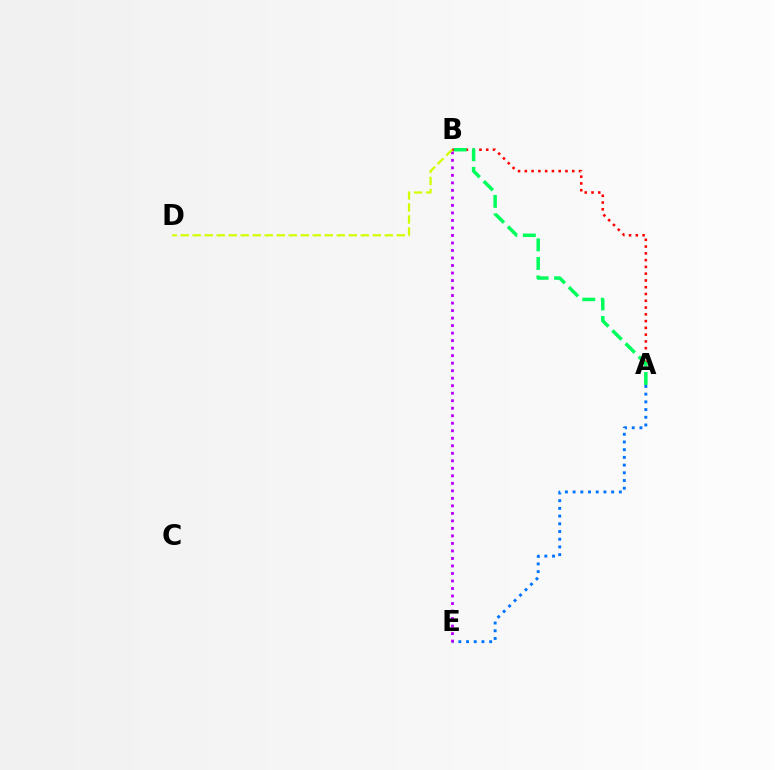{('A', 'B'): [{'color': '#ff0000', 'line_style': 'dotted', 'thickness': 1.84}, {'color': '#00ff5c', 'line_style': 'dashed', 'thickness': 2.51}], ('A', 'E'): [{'color': '#0074ff', 'line_style': 'dotted', 'thickness': 2.09}], ('B', 'E'): [{'color': '#b900ff', 'line_style': 'dotted', 'thickness': 2.04}], ('B', 'D'): [{'color': '#d1ff00', 'line_style': 'dashed', 'thickness': 1.63}]}